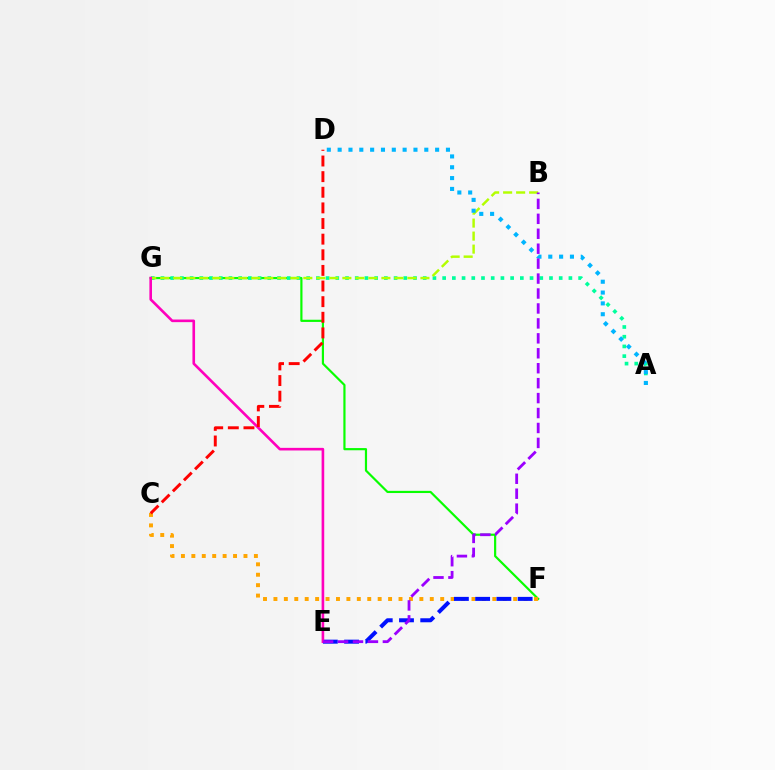{('F', 'G'): [{'color': '#08ff00', 'line_style': 'solid', 'thickness': 1.57}], ('A', 'G'): [{'color': '#00ff9d', 'line_style': 'dotted', 'thickness': 2.64}], ('C', 'F'): [{'color': '#ffa500', 'line_style': 'dotted', 'thickness': 2.83}], ('E', 'F'): [{'color': '#0010ff', 'line_style': 'dashed', 'thickness': 2.89}], ('B', 'G'): [{'color': '#b3ff00', 'line_style': 'dashed', 'thickness': 1.77}], ('E', 'G'): [{'color': '#ff00bd', 'line_style': 'solid', 'thickness': 1.89}], ('A', 'D'): [{'color': '#00b5ff', 'line_style': 'dotted', 'thickness': 2.94}], ('C', 'D'): [{'color': '#ff0000', 'line_style': 'dashed', 'thickness': 2.12}], ('B', 'E'): [{'color': '#9b00ff', 'line_style': 'dashed', 'thickness': 2.03}]}